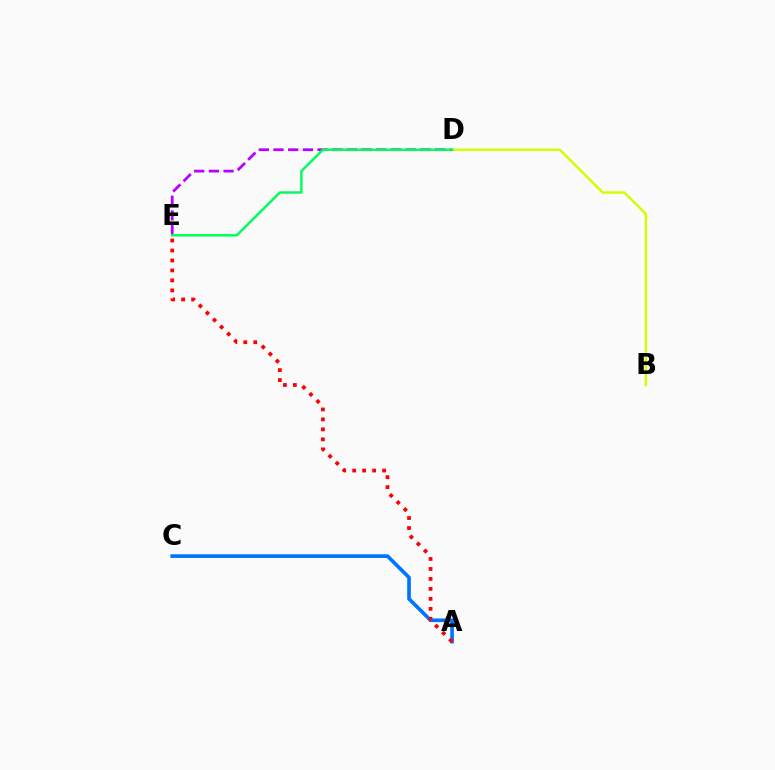{('D', 'E'): [{'color': '#b900ff', 'line_style': 'dashed', 'thickness': 2.0}, {'color': '#00ff5c', 'line_style': 'solid', 'thickness': 1.78}], ('A', 'C'): [{'color': '#0074ff', 'line_style': 'solid', 'thickness': 2.64}], ('A', 'E'): [{'color': '#ff0000', 'line_style': 'dotted', 'thickness': 2.71}], ('B', 'D'): [{'color': '#d1ff00', 'line_style': 'solid', 'thickness': 1.77}]}